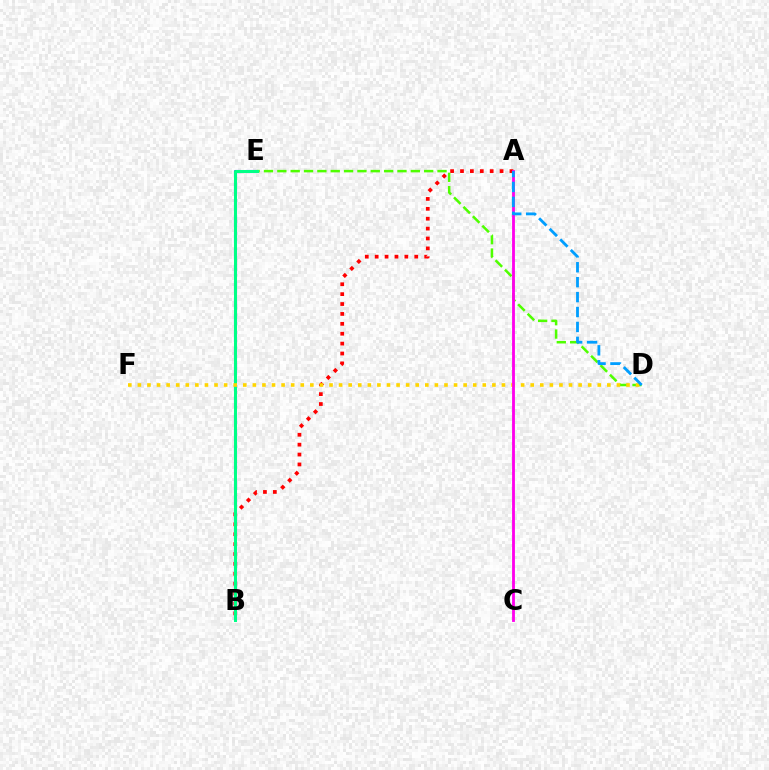{('A', 'B'): [{'color': '#ff0000', 'line_style': 'dotted', 'thickness': 2.69}], ('B', 'E'): [{'color': '#3700ff', 'line_style': 'dashed', 'thickness': 2.24}, {'color': '#00ff86', 'line_style': 'solid', 'thickness': 2.17}], ('D', 'E'): [{'color': '#4fff00', 'line_style': 'dashed', 'thickness': 1.81}], ('D', 'F'): [{'color': '#ffd500', 'line_style': 'dotted', 'thickness': 2.6}], ('A', 'C'): [{'color': '#ff00ed', 'line_style': 'solid', 'thickness': 2.04}], ('A', 'D'): [{'color': '#009eff', 'line_style': 'dashed', 'thickness': 2.03}]}